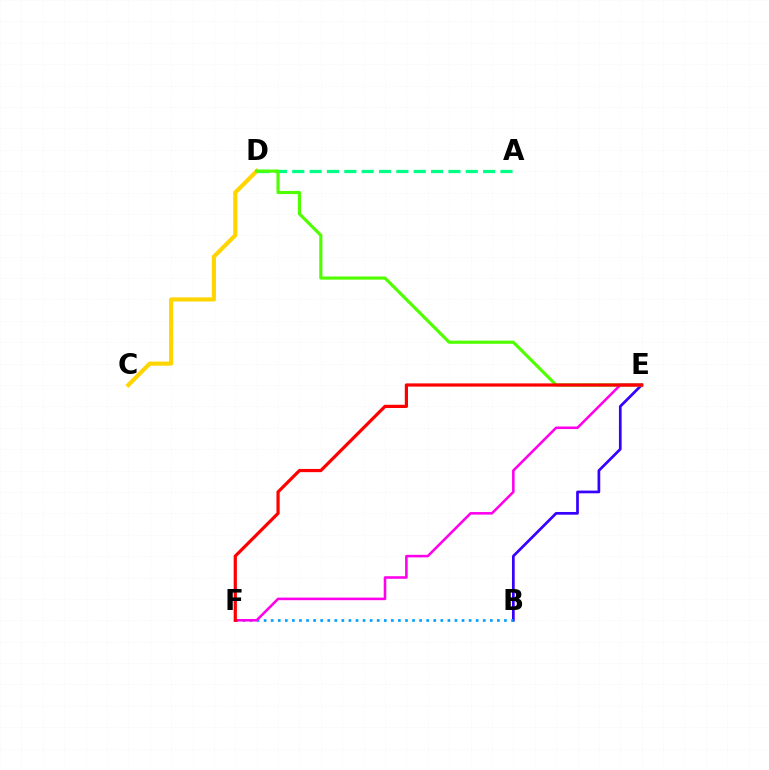{('C', 'D'): [{'color': '#ffd500', 'line_style': 'solid', 'thickness': 2.97}], ('A', 'D'): [{'color': '#00ff86', 'line_style': 'dashed', 'thickness': 2.36}], ('B', 'E'): [{'color': '#3700ff', 'line_style': 'solid', 'thickness': 1.96}], ('B', 'F'): [{'color': '#009eff', 'line_style': 'dotted', 'thickness': 1.92}], ('D', 'E'): [{'color': '#4fff00', 'line_style': 'solid', 'thickness': 2.27}], ('E', 'F'): [{'color': '#ff00ed', 'line_style': 'solid', 'thickness': 1.85}, {'color': '#ff0000', 'line_style': 'solid', 'thickness': 2.31}]}